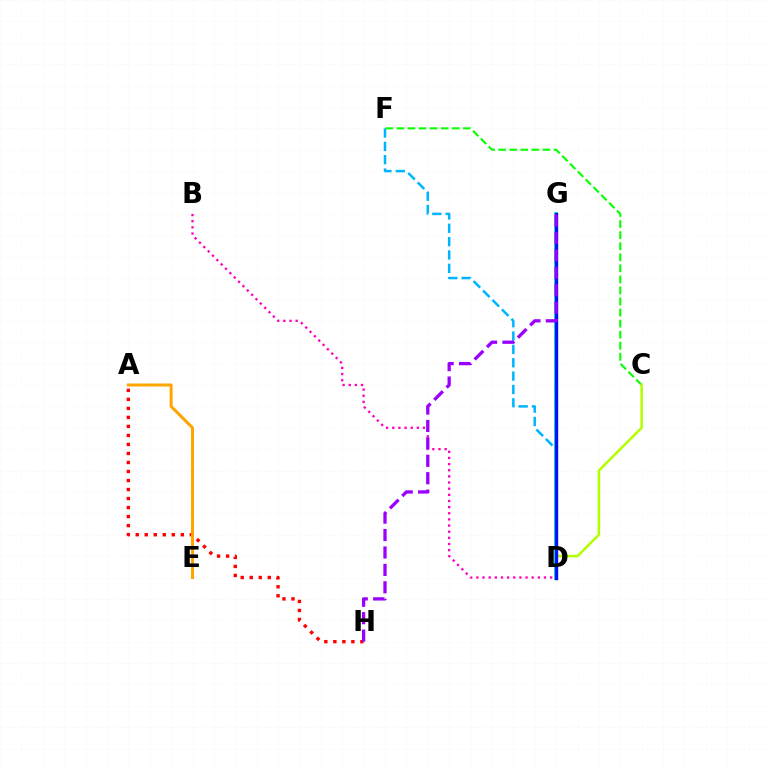{('D', 'F'): [{'color': '#00b5ff', 'line_style': 'dashed', 'thickness': 1.81}], ('B', 'D'): [{'color': '#ff00bd', 'line_style': 'dotted', 'thickness': 1.67}], ('A', 'H'): [{'color': '#ff0000', 'line_style': 'dotted', 'thickness': 2.45}], ('C', 'F'): [{'color': '#08ff00', 'line_style': 'dashed', 'thickness': 1.5}], ('C', 'D'): [{'color': '#b3ff00', 'line_style': 'solid', 'thickness': 1.82}], ('D', 'G'): [{'color': '#00ff9d', 'line_style': 'solid', 'thickness': 2.71}, {'color': '#0010ff', 'line_style': 'solid', 'thickness': 2.43}], ('A', 'E'): [{'color': '#ffa500', 'line_style': 'solid', 'thickness': 2.16}], ('G', 'H'): [{'color': '#9b00ff', 'line_style': 'dashed', 'thickness': 2.37}]}